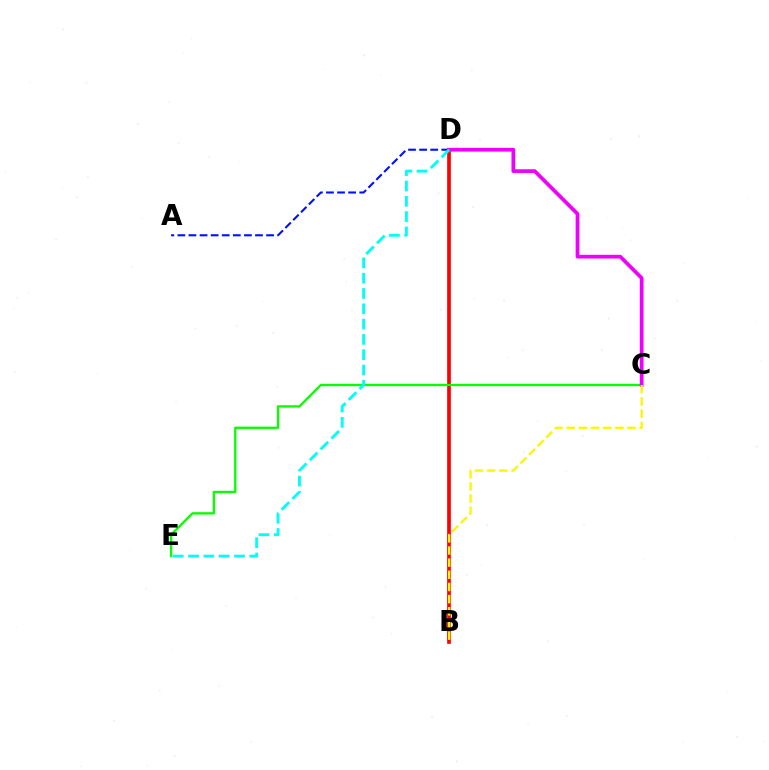{('B', 'D'): [{'color': '#ff0000', 'line_style': 'solid', 'thickness': 2.65}], ('A', 'D'): [{'color': '#0010ff', 'line_style': 'dashed', 'thickness': 1.51}], ('C', 'E'): [{'color': '#08ff00', 'line_style': 'solid', 'thickness': 1.68}], ('C', 'D'): [{'color': '#ee00ff', 'line_style': 'solid', 'thickness': 2.69}], ('D', 'E'): [{'color': '#00fff6', 'line_style': 'dashed', 'thickness': 2.08}], ('B', 'C'): [{'color': '#fcf500', 'line_style': 'dashed', 'thickness': 1.65}]}